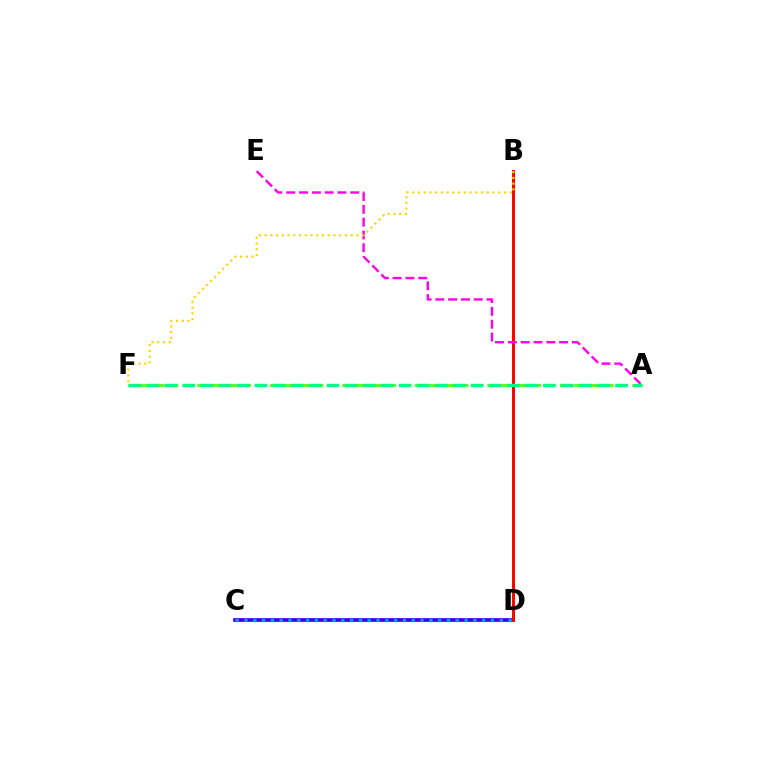{('C', 'D'): [{'color': '#3700ff', 'line_style': 'solid', 'thickness': 2.68}, {'color': '#009eff', 'line_style': 'dotted', 'thickness': 2.39}], ('A', 'F'): [{'color': '#4fff00', 'line_style': 'dashed', 'thickness': 1.97}, {'color': '#00ff86', 'line_style': 'dashed', 'thickness': 2.45}], ('B', 'D'): [{'color': '#ff0000', 'line_style': 'solid', 'thickness': 2.13}], ('A', 'E'): [{'color': '#ff00ed', 'line_style': 'dashed', 'thickness': 1.74}], ('B', 'F'): [{'color': '#ffd500', 'line_style': 'dotted', 'thickness': 1.56}]}